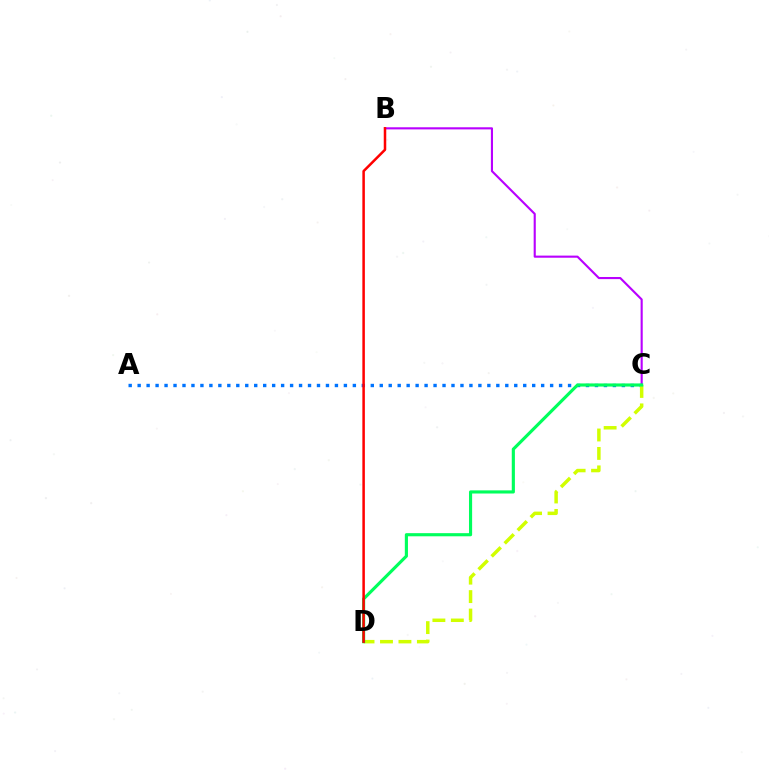{('B', 'C'): [{'color': '#b900ff', 'line_style': 'solid', 'thickness': 1.53}], ('A', 'C'): [{'color': '#0074ff', 'line_style': 'dotted', 'thickness': 2.44}], ('C', 'D'): [{'color': '#d1ff00', 'line_style': 'dashed', 'thickness': 2.51}, {'color': '#00ff5c', 'line_style': 'solid', 'thickness': 2.26}], ('B', 'D'): [{'color': '#ff0000', 'line_style': 'solid', 'thickness': 1.81}]}